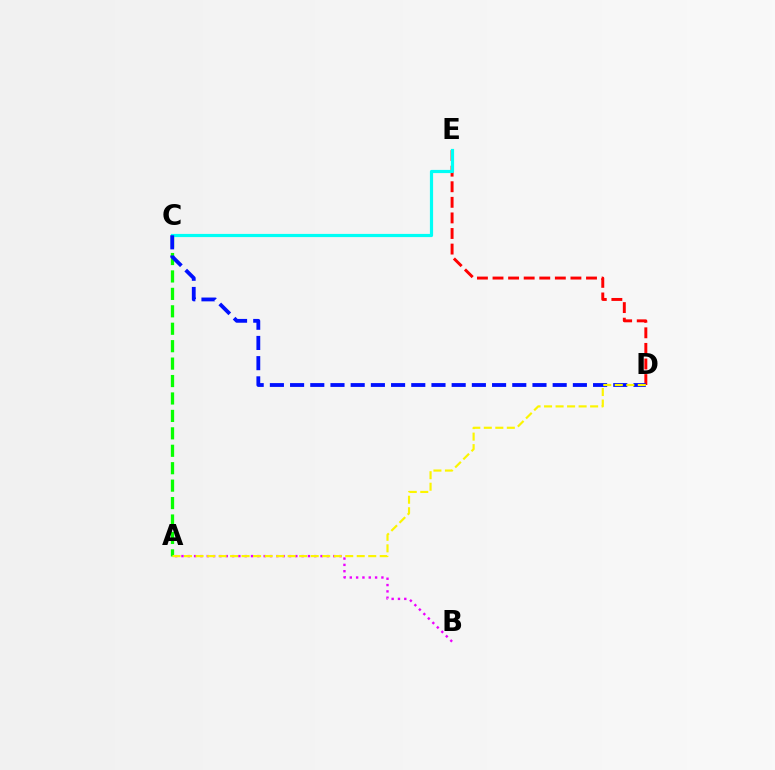{('A', 'C'): [{'color': '#08ff00', 'line_style': 'dashed', 'thickness': 2.37}], ('D', 'E'): [{'color': '#ff0000', 'line_style': 'dashed', 'thickness': 2.12}], ('C', 'E'): [{'color': '#00fff6', 'line_style': 'solid', 'thickness': 2.29}], ('C', 'D'): [{'color': '#0010ff', 'line_style': 'dashed', 'thickness': 2.74}], ('A', 'B'): [{'color': '#ee00ff', 'line_style': 'dotted', 'thickness': 1.72}], ('A', 'D'): [{'color': '#fcf500', 'line_style': 'dashed', 'thickness': 1.56}]}